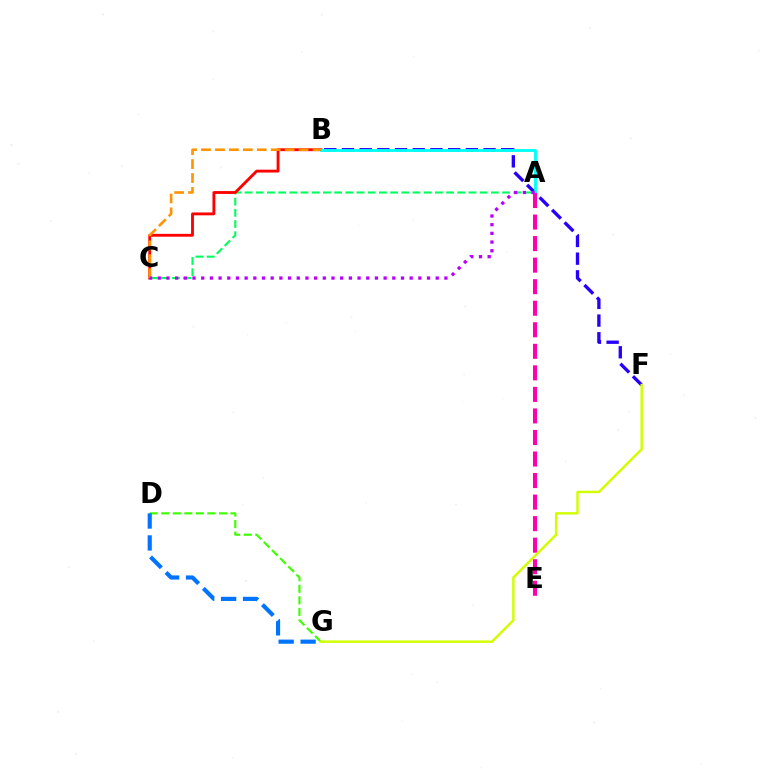{('D', 'G'): [{'color': '#3dff00', 'line_style': 'dashed', 'thickness': 1.57}, {'color': '#0074ff', 'line_style': 'dashed', 'thickness': 2.98}], ('B', 'F'): [{'color': '#2500ff', 'line_style': 'dashed', 'thickness': 2.4}], ('A', 'C'): [{'color': '#00ff5c', 'line_style': 'dashed', 'thickness': 1.52}, {'color': '#b900ff', 'line_style': 'dotted', 'thickness': 2.36}], ('B', 'C'): [{'color': '#ff0000', 'line_style': 'solid', 'thickness': 2.05}, {'color': '#ff9400', 'line_style': 'dashed', 'thickness': 1.89}], ('A', 'B'): [{'color': '#00fff6', 'line_style': 'solid', 'thickness': 2.06}], ('A', 'E'): [{'color': '#ff00ac', 'line_style': 'dashed', 'thickness': 2.93}], ('F', 'G'): [{'color': '#d1ff00', 'line_style': 'solid', 'thickness': 1.75}]}